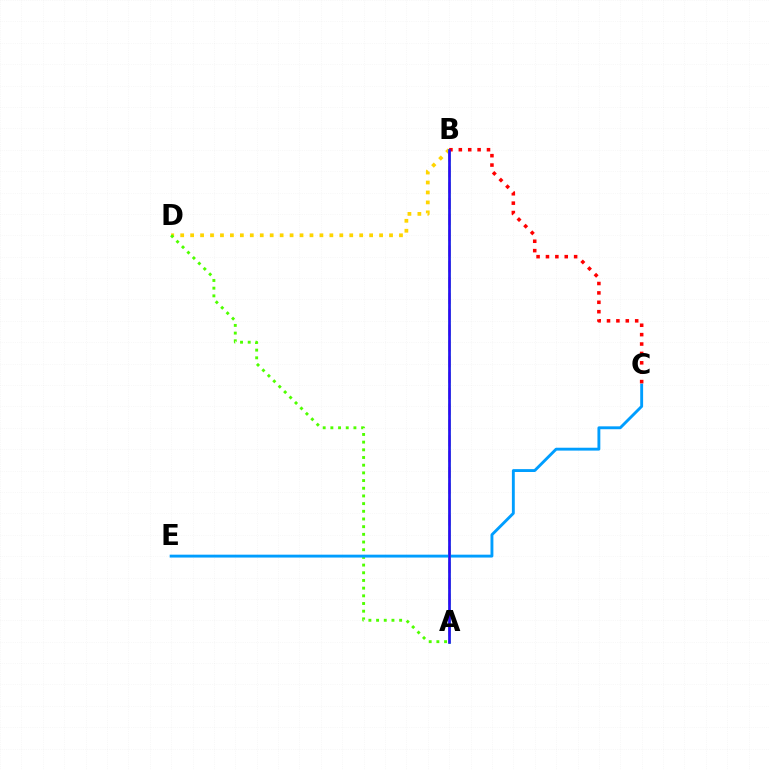{('B', 'D'): [{'color': '#ffd500', 'line_style': 'dotted', 'thickness': 2.7}], ('A', 'D'): [{'color': '#4fff00', 'line_style': 'dotted', 'thickness': 2.09}], ('A', 'B'): [{'color': '#ff00ed', 'line_style': 'dashed', 'thickness': 2.15}, {'color': '#00ff86', 'line_style': 'solid', 'thickness': 1.89}, {'color': '#3700ff', 'line_style': 'solid', 'thickness': 1.8}], ('C', 'E'): [{'color': '#009eff', 'line_style': 'solid', 'thickness': 2.07}], ('B', 'C'): [{'color': '#ff0000', 'line_style': 'dotted', 'thickness': 2.55}]}